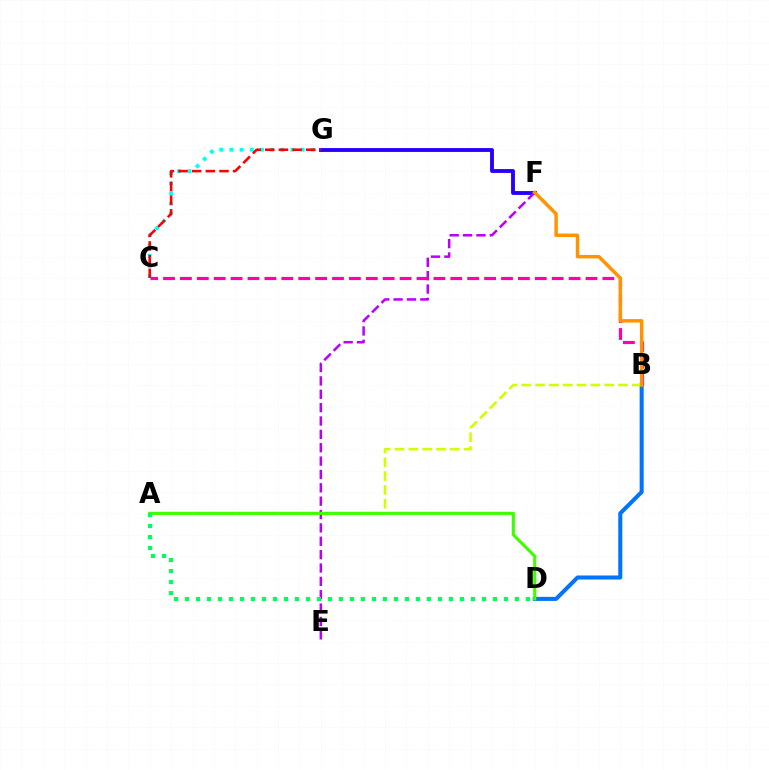{('C', 'G'): [{'color': '#00fff6', 'line_style': 'dotted', 'thickness': 2.76}, {'color': '#ff0000', 'line_style': 'dashed', 'thickness': 1.86}], ('F', 'G'): [{'color': '#2500ff', 'line_style': 'solid', 'thickness': 2.78}], ('E', 'F'): [{'color': '#b900ff', 'line_style': 'dashed', 'thickness': 1.82}], ('B', 'D'): [{'color': '#0074ff', 'line_style': 'solid', 'thickness': 2.91}], ('B', 'C'): [{'color': '#ff00ac', 'line_style': 'dashed', 'thickness': 2.3}], ('A', 'B'): [{'color': '#d1ff00', 'line_style': 'dashed', 'thickness': 1.88}], ('A', 'D'): [{'color': '#3dff00', 'line_style': 'solid', 'thickness': 2.23}, {'color': '#00ff5c', 'line_style': 'dotted', 'thickness': 2.99}], ('B', 'F'): [{'color': '#ff9400', 'line_style': 'solid', 'thickness': 2.49}]}